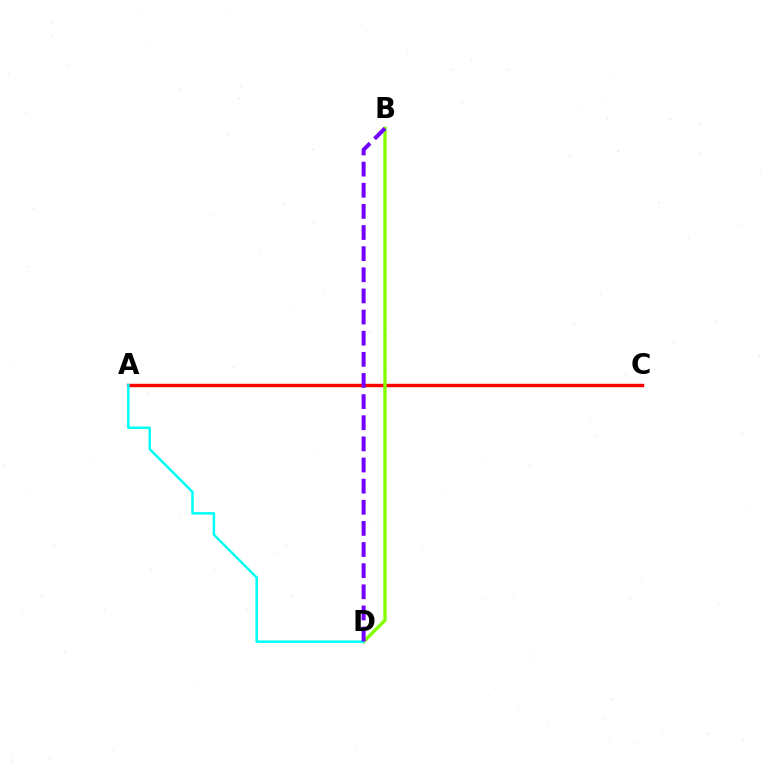{('A', 'C'): [{'color': '#ff0000', 'line_style': 'solid', 'thickness': 2.46}], ('B', 'D'): [{'color': '#84ff00', 'line_style': 'solid', 'thickness': 2.43}, {'color': '#7200ff', 'line_style': 'dashed', 'thickness': 2.87}], ('A', 'D'): [{'color': '#00fff6', 'line_style': 'solid', 'thickness': 1.8}]}